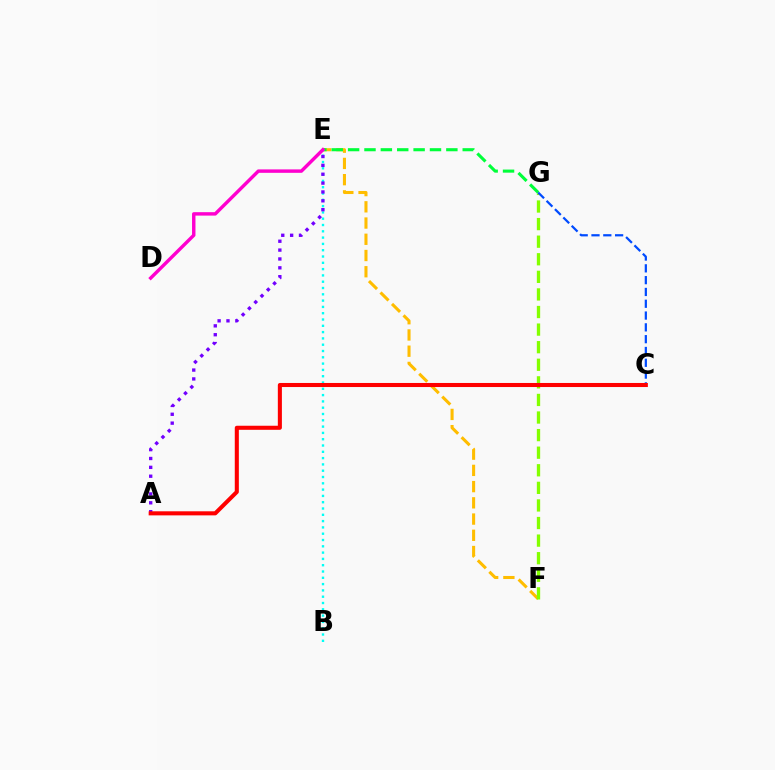{('B', 'E'): [{'color': '#00fff6', 'line_style': 'dotted', 'thickness': 1.71}], ('E', 'F'): [{'color': '#ffbd00', 'line_style': 'dashed', 'thickness': 2.2}], ('E', 'G'): [{'color': '#00ff39', 'line_style': 'dashed', 'thickness': 2.22}], ('F', 'G'): [{'color': '#84ff00', 'line_style': 'dashed', 'thickness': 2.39}], ('C', 'G'): [{'color': '#004bff', 'line_style': 'dashed', 'thickness': 1.6}], ('A', 'E'): [{'color': '#7200ff', 'line_style': 'dotted', 'thickness': 2.41}], ('A', 'C'): [{'color': '#ff0000', 'line_style': 'solid', 'thickness': 2.93}], ('D', 'E'): [{'color': '#ff00cf', 'line_style': 'solid', 'thickness': 2.47}]}